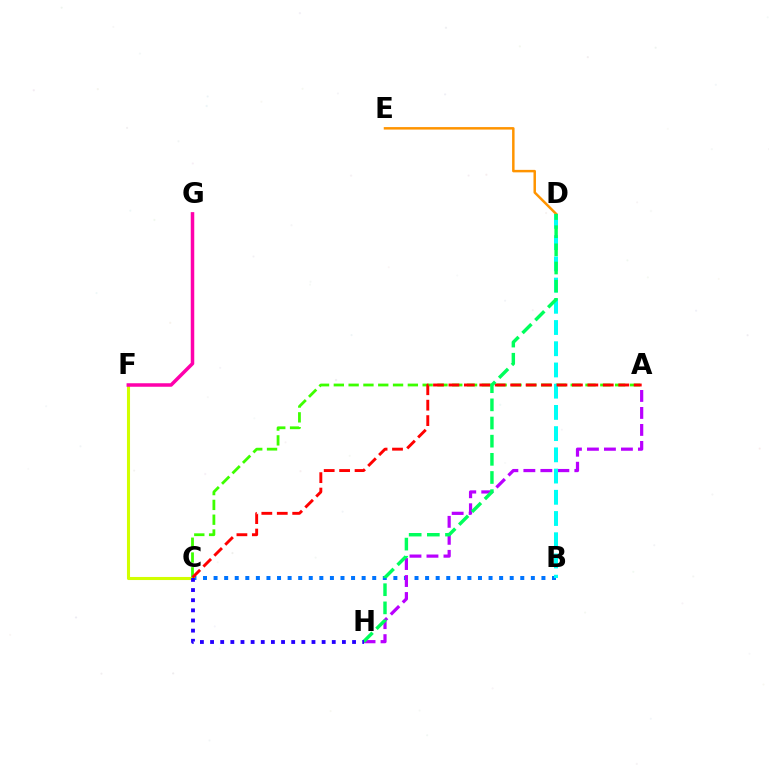{('B', 'C'): [{'color': '#0074ff', 'line_style': 'dotted', 'thickness': 2.87}], ('C', 'F'): [{'color': '#d1ff00', 'line_style': 'solid', 'thickness': 2.21}], ('A', 'C'): [{'color': '#3dff00', 'line_style': 'dashed', 'thickness': 2.01}, {'color': '#ff0000', 'line_style': 'dashed', 'thickness': 2.1}], ('A', 'H'): [{'color': '#b900ff', 'line_style': 'dashed', 'thickness': 2.31}], ('B', 'D'): [{'color': '#00fff6', 'line_style': 'dashed', 'thickness': 2.88}], ('D', 'E'): [{'color': '#ff9400', 'line_style': 'solid', 'thickness': 1.79}], ('D', 'H'): [{'color': '#00ff5c', 'line_style': 'dashed', 'thickness': 2.47}], ('C', 'H'): [{'color': '#2500ff', 'line_style': 'dotted', 'thickness': 2.76}], ('F', 'G'): [{'color': '#ff00ac', 'line_style': 'solid', 'thickness': 2.53}]}